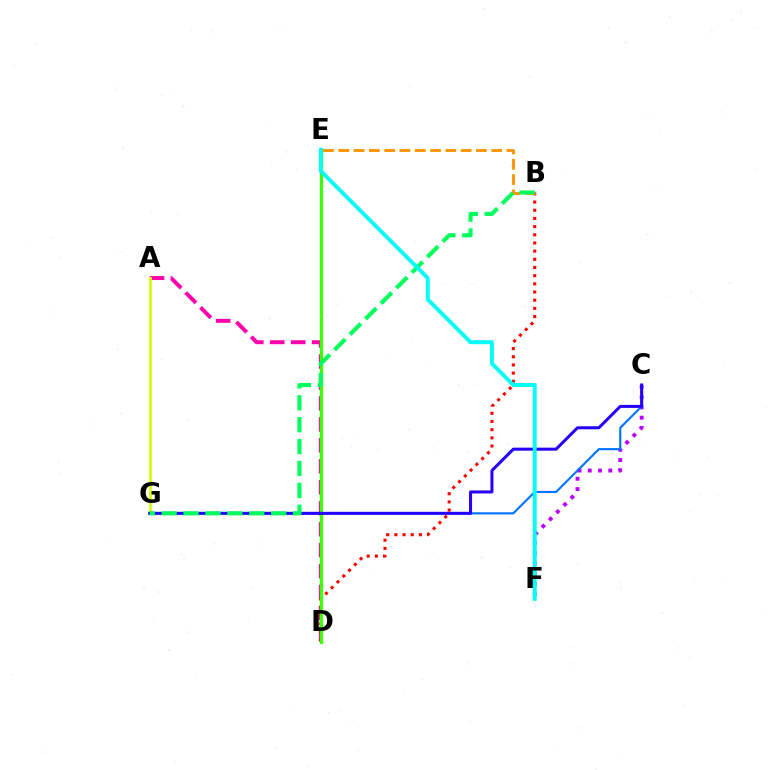{('A', 'D'): [{'color': '#ff00ac', 'line_style': 'dashed', 'thickness': 2.85}], ('B', 'D'): [{'color': '#ff0000', 'line_style': 'dotted', 'thickness': 2.22}], ('C', 'F'): [{'color': '#b900ff', 'line_style': 'dotted', 'thickness': 2.78}], ('D', 'E'): [{'color': '#3dff00', 'line_style': 'solid', 'thickness': 2.37}], ('C', 'G'): [{'color': '#0074ff', 'line_style': 'solid', 'thickness': 1.54}, {'color': '#2500ff', 'line_style': 'solid', 'thickness': 2.18}], ('A', 'G'): [{'color': '#d1ff00', 'line_style': 'solid', 'thickness': 1.97}], ('B', 'E'): [{'color': '#ff9400', 'line_style': 'dashed', 'thickness': 2.08}], ('B', 'G'): [{'color': '#00ff5c', 'line_style': 'dashed', 'thickness': 2.97}], ('E', 'F'): [{'color': '#00fff6', 'line_style': 'solid', 'thickness': 2.81}]}